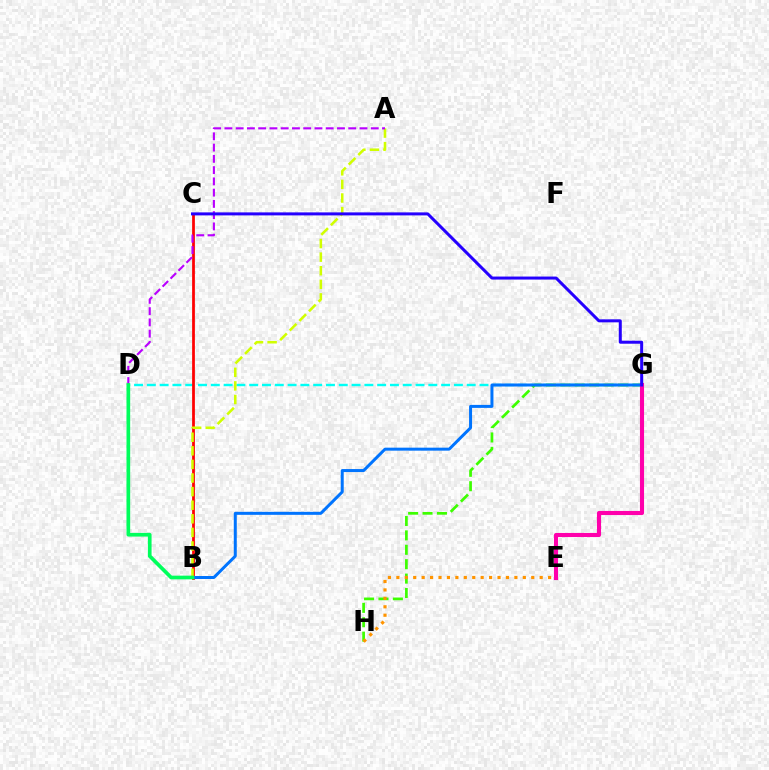{('D', 'G'): [{'color': '#00fff6', 'line_style': 'dashed', 'thickness': 1.74}], ('G', 'H'): [{'color': '#3dff00', 'line_style': 'dashed', 'thickness': 1.96}], ('B', 'C'): [{'color': '#ff0000', 'line_style': 'solid', 'thickness': 1.99}], ('A', 'B'): [{'color': '#d1ff00', 'line_style': 'dashed', 'thickness': 1.85}], ('B', 'G'): [{'color': '#0074ff', 'line_style': 'solid', 'thickness': 2.16}], ('E', 'H'): [{'color': '#ff9400', 'line_style': 'dotted', 'thickness': 2.29}], ('E', 'G'): [{'color': '#ff00ac', 'line_style': 'solid', 'thickness': 2.95}], ('A', 'D'): [{'color': '#b900ff', 'line_style': 'dashed', 'thickness': 1.53}], ('B', 'D'): [{'color': '#00ff5c', 'line_style': 'solid', 'thickness': 2.65}], ('C', 'G'): [{'color': '#2500ff', 'line_style': 'solid', 'thickness': 2.16}]}